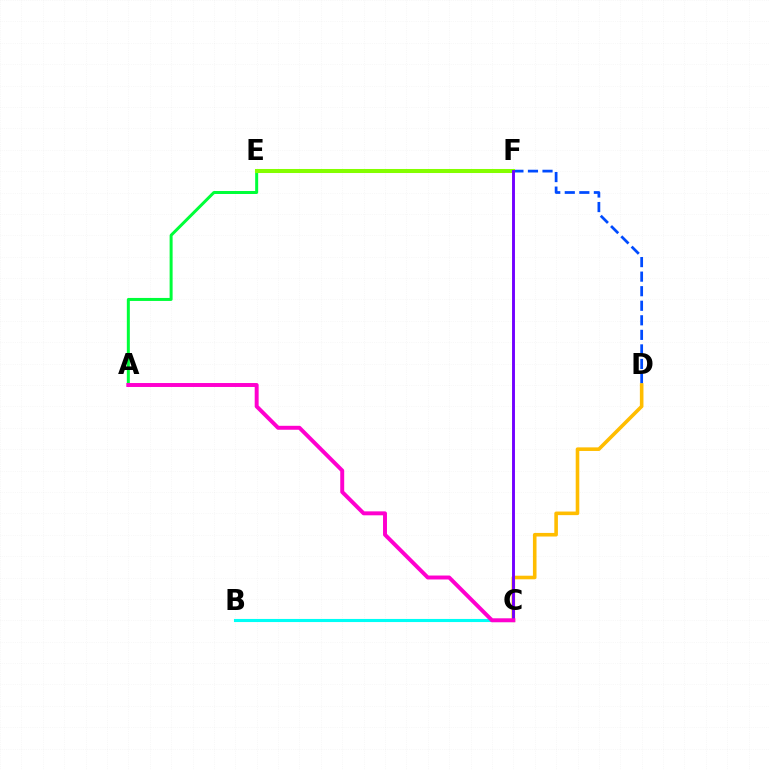{('B', 'C'): [{'color': '#00fff6', 'line_style': 'solid', 'thickness': 2.23}], ('D', 'F'): [{'color': '#004bff', 'line_style': 'dashed', 'thickness': 1.98}], ('A', 'E'): [{'color': '#00ff39', 'line_style': 'solid', 'thickness': 2.16}], ('C', 'D'): [{'color': '#ffbd00', 'line_style': 'solid', 'thickness': 2.59}], ('E', 'F'): [{'color': '#ff0000', 'line_style': 'solid', 'thickness': 1.63}, {'color': '#84ff00', 'line_style': 'solid', 'thickness': 2.91}], ('C', 'F'): [{'color': '#7200ff', 'line_style': 'solid', 'thickness': 2.09}], ('A', 'C'): [{'color': '#ff00cf', 'line_style': 'solid', 'thickness': 2.84}]}